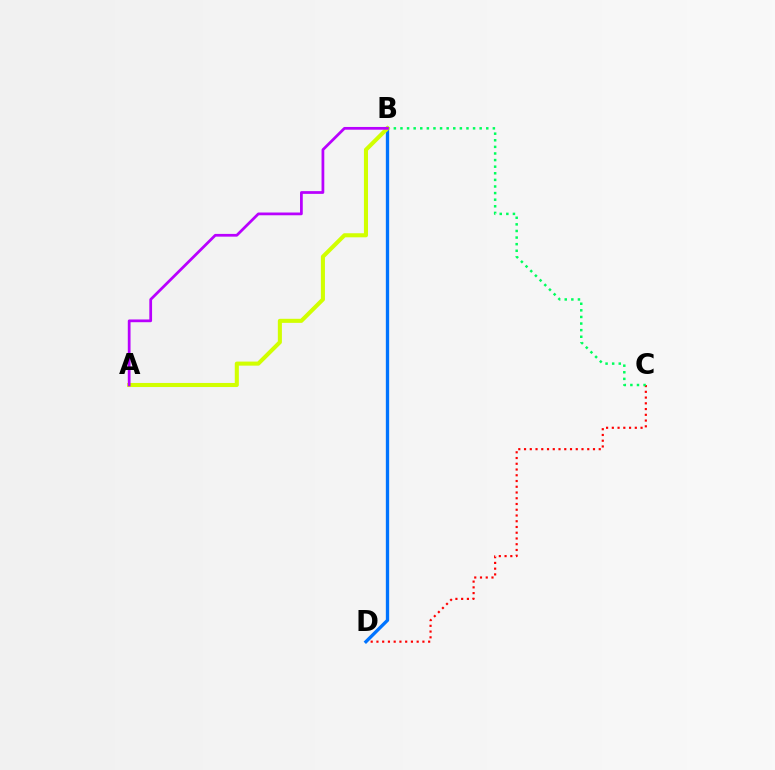{('C', 'D'): [{'color': '#ff0000', 'line_style': 'dotted', 'thickness': 1.56}], ('B', 'D'): [{'color': '#0074ff', 'line_style': 'solid', 'thickness': 2.38}], ('B', 'C'): [{'color': '#00ff5c', 'line_style': 'dotted', 'thickness': 1.79}], ('A', 'B'): [{'color': '#d1ff00', 'line_style': 'solid', 'thickness': 2.93}, {'color': '#b900ff', 'line_style': 'solid', 'thickness': 1.98}]}